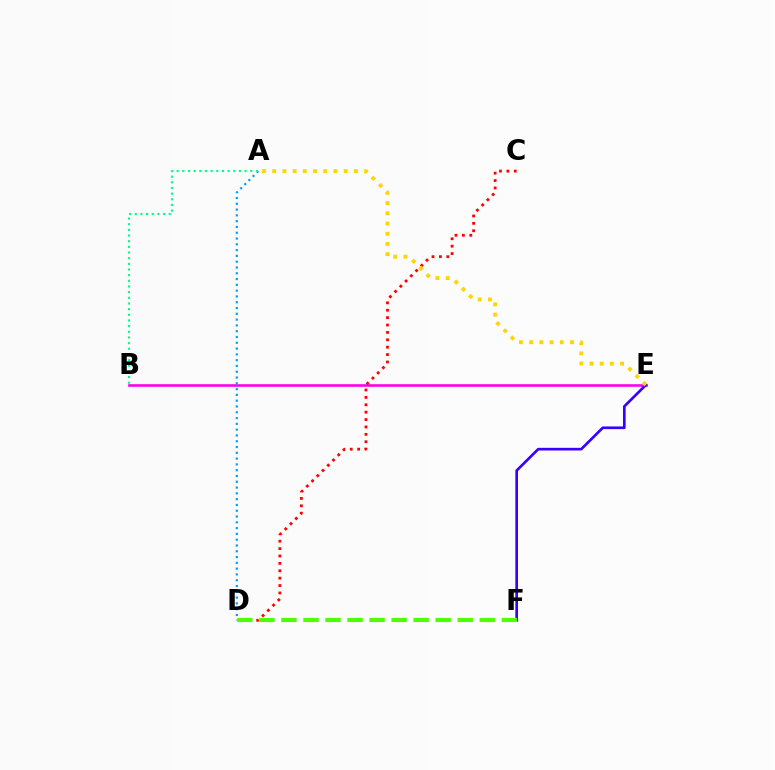{('B', 'E'): [{'color': '#ff00ed', 'line_style': 'solid', 'thickness': 1.89}], ('C', 'D'): [{'color': '#ff0000', 'line_style': 'dotted', 'thickness': 2.01}], ('A', 'D'): [{'color': '#009eff', 'line_style': 'dotted', 'thickness': 1.57}], ('A', 'B'): [{'color': '#00ff86', 'line_style': 'dotted', 'thickness': 1.54}], ('E', 'F'): [{'color': '#3700ff', 'line_style': 'solid', 'thickness': 1.92}], ('D', 'F'): [{'color': '#4fff00', 'line_style': 'dashed', 'thickness': 2.99}], ('A', 'E'): [{'color': '#ffd500', 'line_style': 'dotted', 'thickness': 2.77}]}